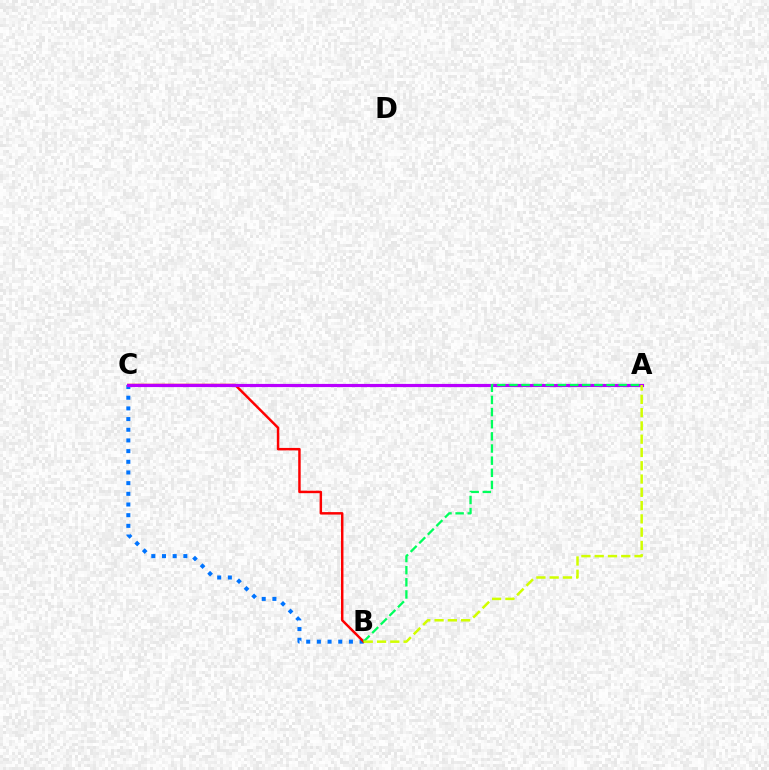{('B', 'C'): [{'color': '#0074ff', 'line_style': 'dotted', 'thickness': 2.9}, {'color': '#ff0000', 'line_style': 'solid', 'thickness': 1.77}], ('A', 'C'): [{'color': '#b900ff', 'line_style': 'solid', 'thickness': 2.28}], ('A', 'B'): [{'color': '#00ff5c', 'line_style': 'dashed', 'thickness': 1.65}, {'color': '#d1ff00', 'line_style': 'dashed', 'thickness': 1.8}]}